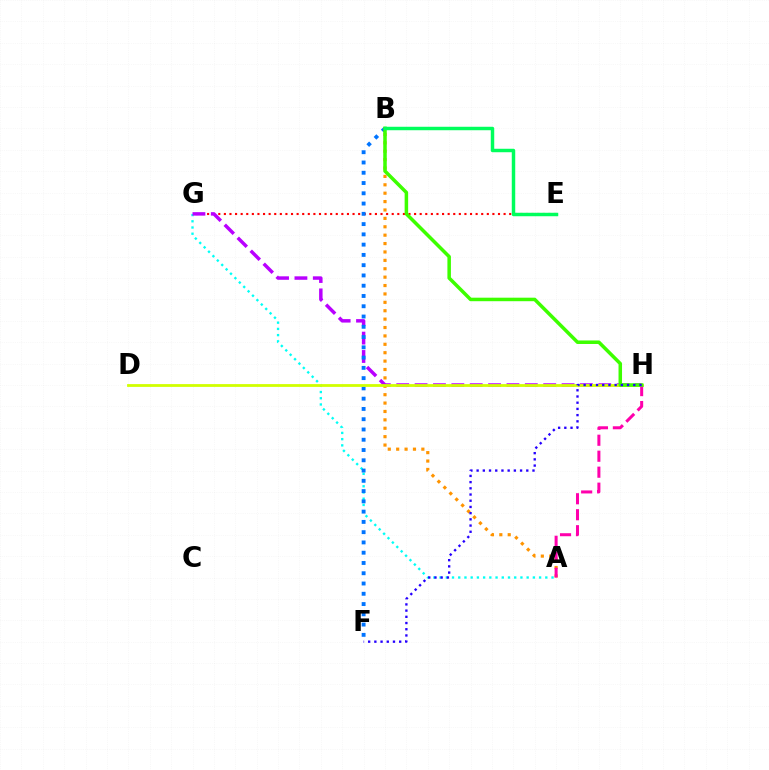{('A', 'G'): [{'color': '#00fff6', 'line_style': 'dotted', 'thickness': 1.69}], ('E', 'G'): [{'color': '#ff0000', 'line_style': 'dotted', 'thickness': 1.52}], ('A', 'B'): [{'color': '#ff9400', 'line_style': 'dotted', 'thickness': 2.28}], ('G', 'H'): [{'color': '#b900ff', 'line_style': 'dashed', 'thickness': 2.5}], ('B', 'F'): [{'color': '#0074ff', 'line_style': 'dotted', 'thickness': 2.79}], ('D', 'H'): [{'color': '#d1ff00', 'line_style': 'solid', 'thickness': 2.01}], ('A', 'H'): [{'color': '#ff00ac', 'line_style': 'dashed', 'thickness': 2.17}], ('B', 'H'): [{'color': '#3dff00', 'line_style': 'solid', 'thickness': 2.53}], ('F', 'H'): [{'color': '#2500ff', 'line_style': 'dotted', 'thickness': 1.69}], ('B', 'E'): [{'color': '#00ff5c', 'line_style': 'solid', 'thickness': 2.49}]}